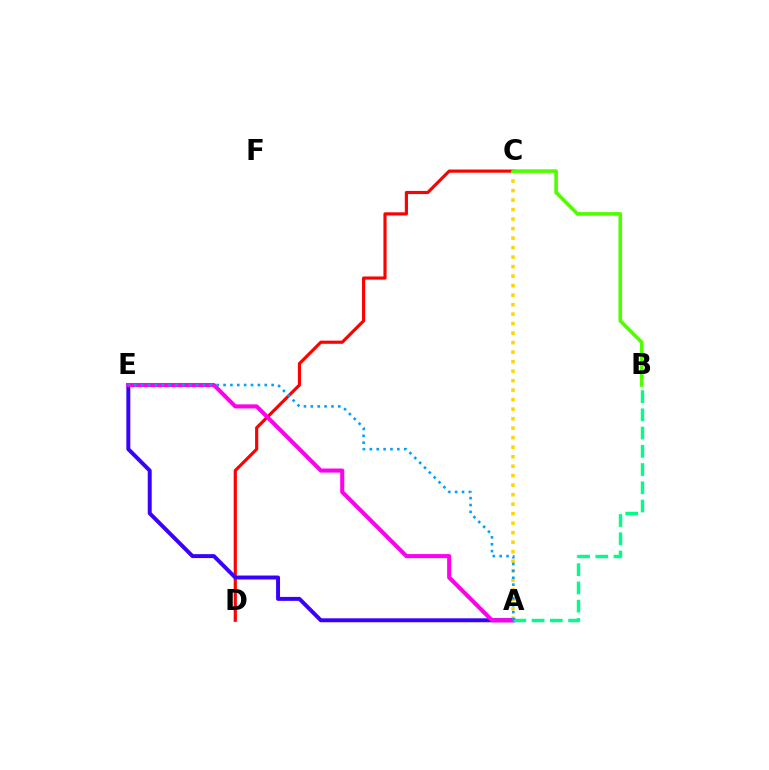{('C', 'D'): [{'color': '#ff0000', 'line_style': 'solid', 'thickness': 2.27}], ('A', 'C'): [{'color': '#ffd500', 'line_style': 'dotted', 'thickness': 2.58}], ('A', 'E'): [{'color': '#3700ff', 'line_style': 'solid', 'thickness': 2.84}, {'color': '#ff00ed', 'line_style': 'solid', 'thickness': 2.93}, {'color': '#009eff', 'line_style': 'dotted', 'thickness': 1.87}], ('A', 'B'): [{'color': '#00ff86', 'line_style': 'dashed', 'thickness': 2.48}], ('B', 'C'): [{'color': '#4fff00', 'line_style': 'solid', 'thickness': 2.6}]}